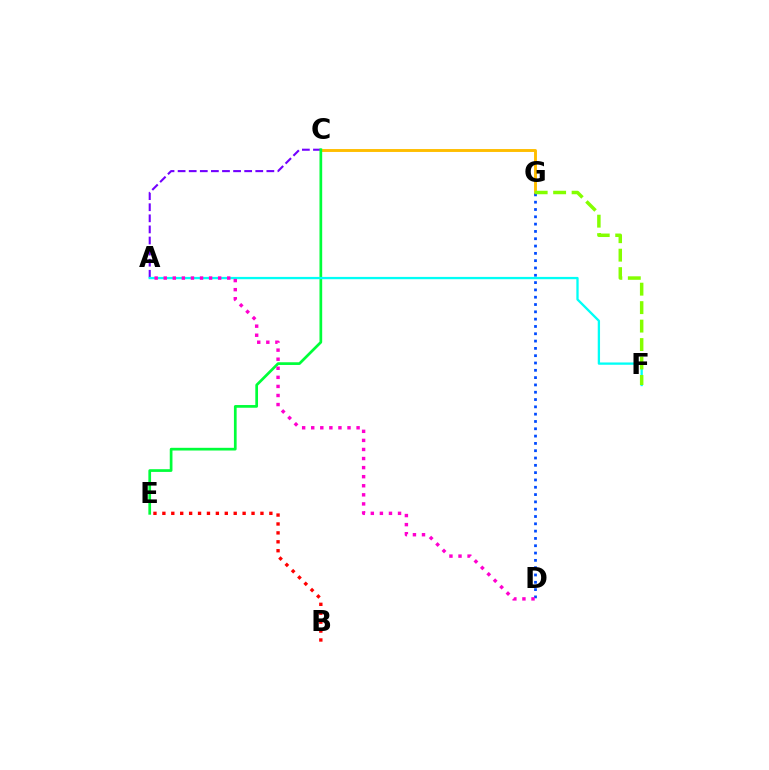{('C', 'G'): [{'color': '#ffbd00', 'line_style': 'solid', 'thickness': 2.09}], ('A', 'C'): [{'color': '#7200ff', 'line_style': 'dashed', 'thickness': 1.51}], ('C', 'E'): [{'color': '#00ff39', 'line_style': 'solid', 'thickness': 1.95}], ('D', 'G'): [{'color': '#004bff', 'line_style': 'dotted', 'thickness': 1.99}], ('B', 'E'): [{'color': '#ff0000', 'line_style': 'dotted', 'thickness': 2.42}], ('A', 'F'): [{'color': '#00fff6', 'line_style': 'solid', 'thickness': 1.66}], ('F', 'G'): [{'color': '#84ff00', 'line_style': 'dashed', 'thickness': 2.51}], ('A', 'D'): [{'color': '#ff00cf', 'line_style': 'dotted', 'thickness': 2.46}]}